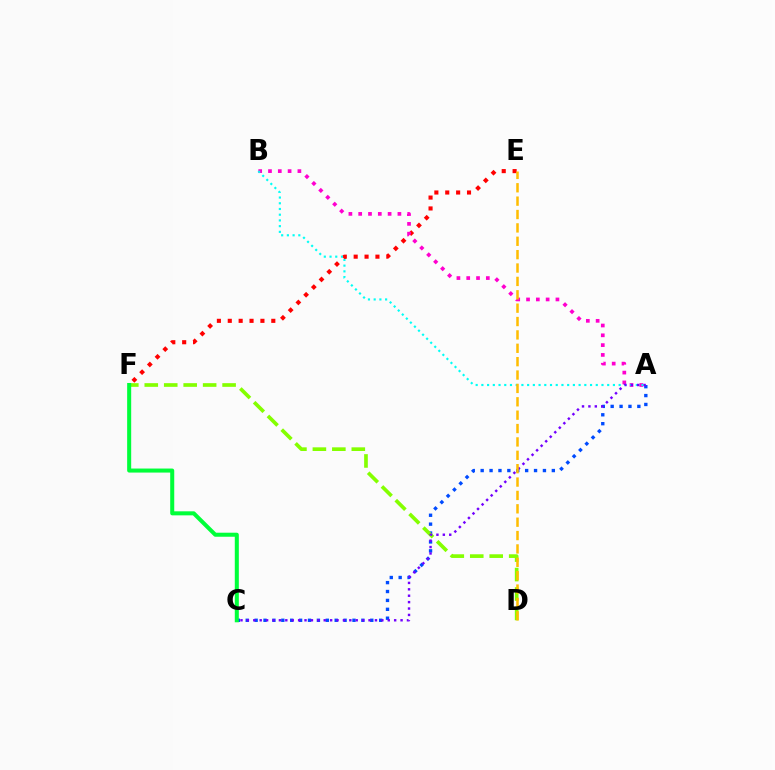{('E', 'F'): [{'color': '#ff0000', 'line_style': 'dotted', 'thickness': 2.96}], ('A', 'C'): [{'color': '#004bff', 'line_style': 'dotted', 'thickness': 2.42}, {'color': '#7200ff', 'line_style': 'dotted', 'thickness': 1.74}], ('A', 'B'): [{'color': '#ff00cf', 'line_style': 'dotted', 'thickness': 2.66}, {'color': '#00fff6', 'line_style': 'dotted', 'thickness': 1.55}], ('D', 'F'): [{'color': '#84ff00', 'line_style': 'dashed', 'thickness': 2.64}], ('C', 'F'): [{'color': '#00ff39', 'line_style': 'solid', 'thickness': 2.9}], ('D', 'E'): [{'color': '#ffbd00', 'line_style': 'dashed', 'thickness': 1.82}]}